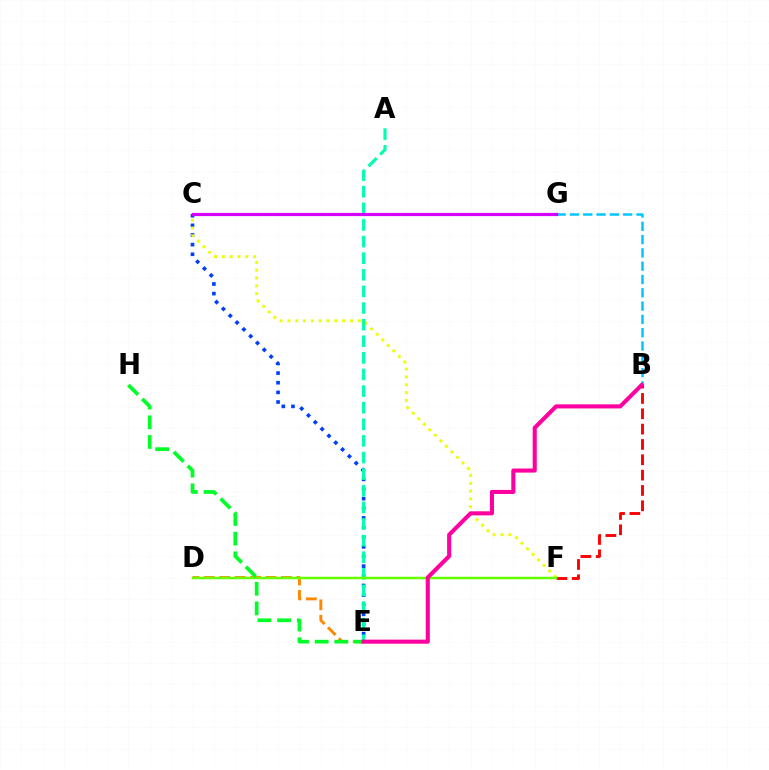{('B', 'G'): [{'color': '#00c7ff', 'line_style': 'dashed', 'thickness': 1.81}], ('C', 'E'): [{'color': '#003fff', 'line_style': 'dotted', 'thickness': 2.62}], ('D', 'E'): [{'color': '#ff8800', 'line_style': 'dashed', 'thickness': 2.1}], ('B', 'F'): [{'color': '#ff0000', 'line_style': 'dashed', 'thickness': 2.08}], ('C', 'F'): [{'color': '#eeff00', 'line_style': 'dotted', 'thickness': 2.12}], ('A', 'E'): [{'color': '#00ffaf', 'line_style': 'dashed', 'thickness': 2.26}], ('C', 'G'): [{'color': '#4f00ff', 'line_style': 'dashed', 'thickness': 1.86}, {'color': '#d600ff', 'line_style': 'solid', 'thickness': 2.3}], ('D', 'F'): [{'color': '#66ff00', 'line_style': 'solid', 'thickness': 1.8}], ('E', 'H'): [{'color': '#00ff27', 'line_style': 'dashed', 'thickness': 2.67}], ('B', 'E'): [{'color': '#ff00a0', 'line_style': 'solid', 'thickness': 2.94}]}